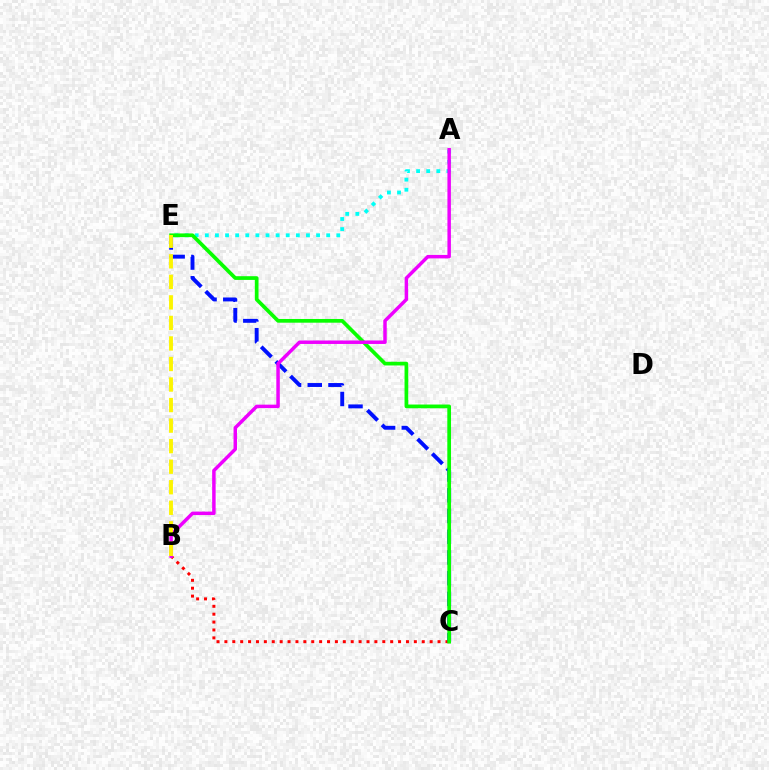{('A', 'E'): [{'color': '#00fff6', 'line_style': 'dotted', 'thickness': 2.75}], ('B', 'C'): [{'color': '#ff0000', 'line_style': 'dotted', 'thickness': 2.14}], ('C', 'E'): [{'color': '#0010ff', 'line_style': 'dashed', 'thickness': 2.81}, {'color': '#08ff00', 'line_style': 'solid', 'thickness': 2.67}], ('A', 'B'): [{'color': '#ee00ff', 'line_style': 'solid', 'thickness': 2.5}], ('B', 'E'): [{'color': '#fcf500', 'line_style': 'dashed', 'thickness': 2.79}]}